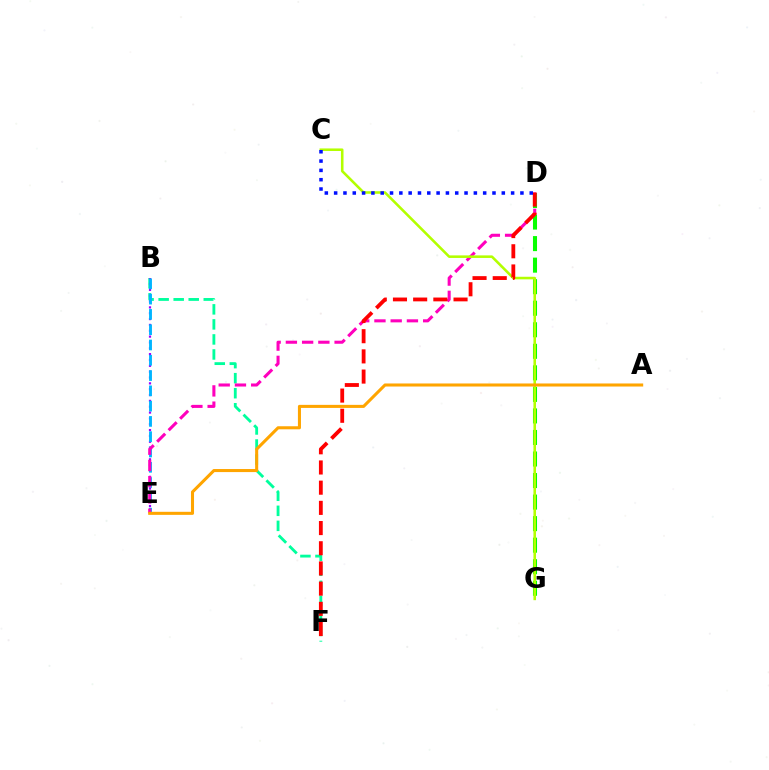{('B', 'F'): [{'color': '#00ff9d', 'line_style': 'dashed', 'thickness': 2.04}], ('D', 'G'): [{'color': '#08ff00', 'line_style': 'dashed', 'thickness': 2.93}], ('B', 'E'): [{'color': '#9b00ff', 'line_style': 'dotted', 'thickness': 1.59}, {'color': '#00b5ff', 'line_style': 'dashed', 'thickness': 2.08}], ('D', 'E'): [{'color': '#ff00bd', 'line_style': 'dashed', 'thickness': 2.21}], ('C', 'G'): [{'color': '#b3ff00', 'line_style': 'solid', 'thickness': 1.85}], ('A', 'E'): [{'color': '#ffa500', 'line_style': 'solid', 'thickness': 2.2}], ('D', 'F'): [{'color': '#ff0000', 'line_style': 'dashed', 'thickness': 2.74}], ('C', 'D'): [{'color': '#0010ff', 'line_style': 'dotted', 'thickness': 2.53}]}